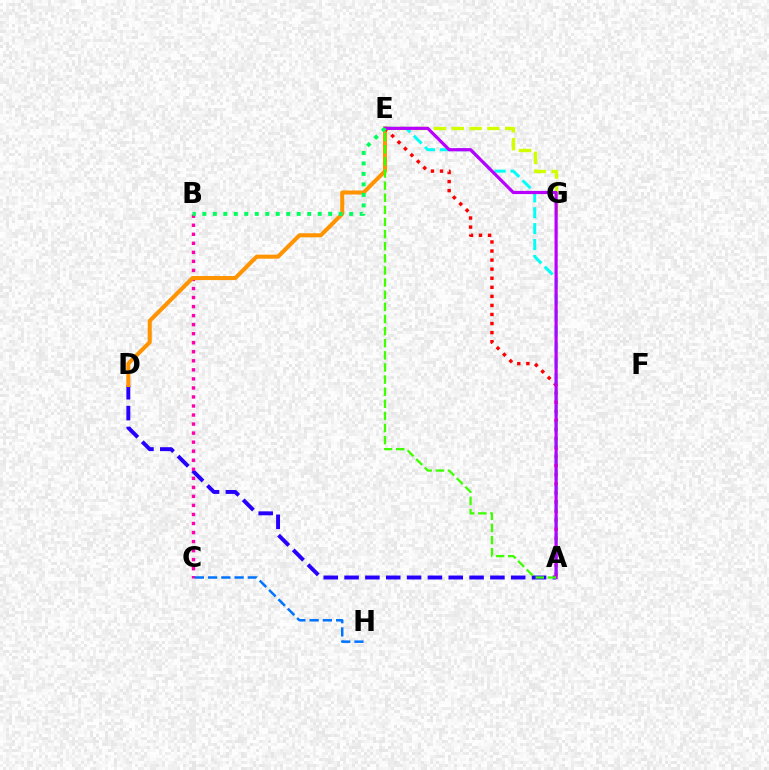{('A', 'D'): [{'color': '#2500ff', 'line_style': 'dashed', 'thickness': 2.83}], ('B', 'C'): [{'color': '#ff00ac', 'line_style': 'dotted', 'thickness': 2.46}], ('D', 'E'): [{'color': '#ff9400', 'line_style': 'solid', 'thickness': 2.91}], ('C', 'H'): [{'color': '#0074ff', 'line_style': 'dashed', 'thickness': 1.8}], ('A', 'E'): [{'color': '#ff0000', 'line_style': 'dotted', 'thickness': 2.46}, {'color': '#00fff6', 'line_style': 'dashed', 'thickness': 2.16}, {'color': '#b900ff', 'line_style': 'solid', 'thickness': 2.3}, {'color': '#3dff00', 'line_style': 'dashed', 'thickness': 1.65}], ('E', 'G'): [{'color': '#d1ff00', 'line_style': 'dashed', 'thickness': 2.43}], ('B', 'E'): [{'color': '#00ff5c', 'line_style': 'dotted', 'thickness': 2.85}]}